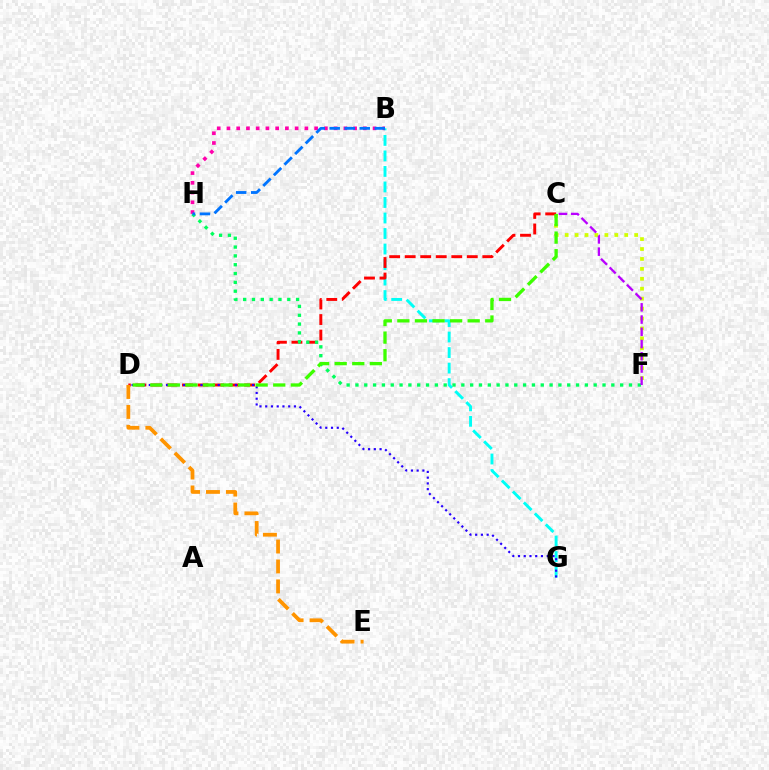{('B', 'G'): [{'color': '#00fff6', 'line_style': 'dashed', 'thickness': 2.11}], ('C', 'F'): [{'color': '#d1ff00', 'line_style': 'dotted', 'thickness': 2.7}, {'color': '#b900ff', 'line_style': 'dashed', 'thickness': 1.66}], ('B', 'H'): [{'color': '#ff00ac', 'line_style': 'dotted', 'thickness': 2.65}, {'color': '#0074ff', 'line_style': 'dashed', 'thickness': 2.04}], ('C', 'D'): [{'color': '#ff0000', 'line_style': 'dashed', 'thickness': 2.11}, {'color': '#3dff00', 'line_style': 'dashed', 'thickness': 2.39}], ('F', 'H'): [{'color': '#00ff5c', 'line_style': 'dotted', 'thickness': 2.4}], ('D', 'E'): [{'color': '#ff9400', 'line_style': 'dashed', 'thickness': 2.71}], ('D', 'G'): [{'color': '#2500ff', 'line_style': 'dotted', 'thickness': 1.56}]}